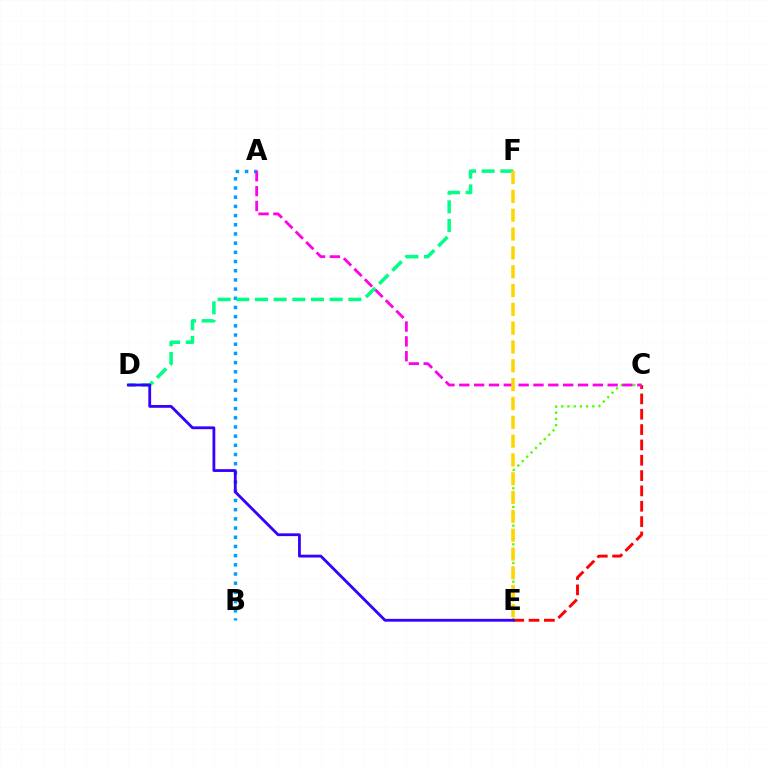{('A', 'B'): [{'color': '#009eff', 'line_style': 'dotted', 'thickness': 2.5}], ('C', 'E'): [{'color': '#ff0000', 'line_style': 'dashed', 'thickness': 2.08}, {'color': '#4fff00', 'line_style': 'dotted', 'thickness': 1.69}], ('D', 'F'): [{'color': '#00ff86', 'line_style': 'dashed', 'thickness': 2.54}], ('A', 'C'): [{'color': '#ff00ed', 'line_style': 'dashed', 'thickness': 2.02}], ('D', 'E'): [{'color': '#3700ff', 'line_style': 'solid', 'thickness': 2.03}], ('E', 'F'): [{'color': '#ffd500', 'line_style': 'dashed', 'thickness': 2.56}]}